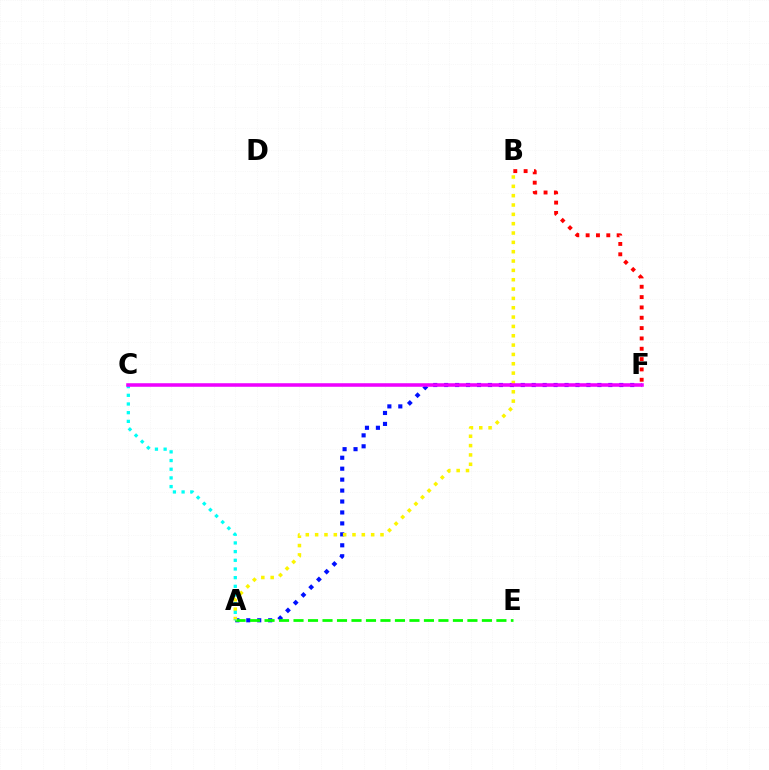{('A', 'F'): [{'color': '#0010ff', 'line_style': 'dotted', 'thickness': 2.97}], ('B', 'F'): [{'color': '#ff0000', 'line_style': 'dotted', 'thickness': 2.81}], ('A', 'E'): [{'color': '#08ff00', 'line_style': 'dashed', 'thickness': 1.97}], ('A', 'B'): [{'color': '#fcf500', 'line_style': 'dotted', 'thickness': 2.54}], ('A', 'C'): [{'color': '#00fff6', 'line_style': 'dotted', 'thickness': 2.36}], ('C', 'F'): [{'color': '#ee00ff', 'line_style': 'solid', 'thickness': 2.55}]}